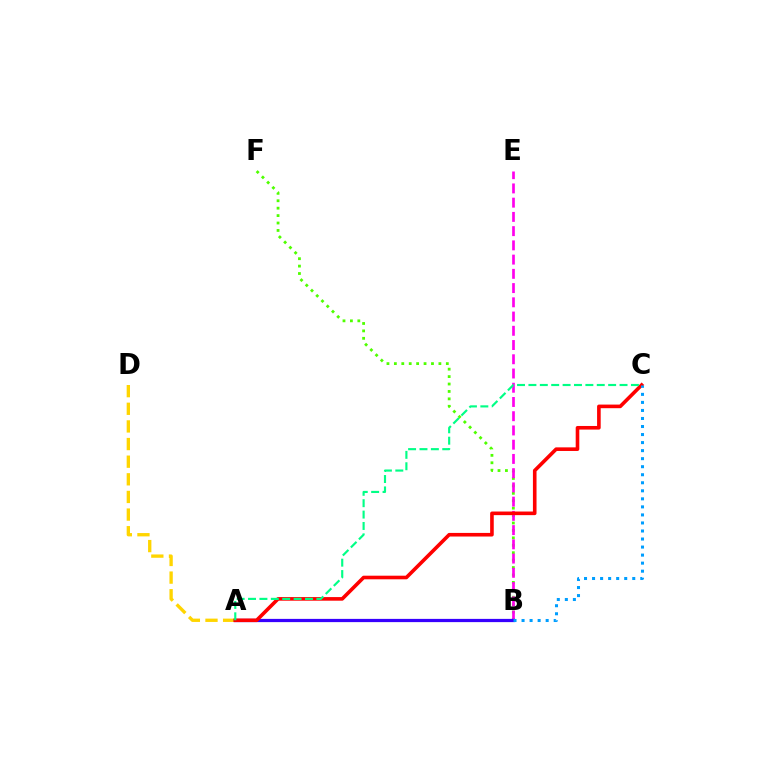{('B', 'F'): [{'color': '#4fff00', 'line_style': 'dotted', 'thickness': 2.02}], ('B', 'E'): [{'color': '#ff00ed', 'line_style': 'dashed', 'thickness': 1.93}], ('A', 'D'): [{'color': '#ffd500', 'line_style': 'dashed', 'thickness': 2.4}], ('A', 'B'): [{'color': '#3700ff', 'line_style': 'solid', 'thickness': 2.33}], ('A', 'C'): [{'color': '#ff0000', 'line_style': 'solid', 'thickness': 2.6}, {'color': '#00ff86', 'line_style': 'dashed', 'thickness': 1.55}], ('B', 'C'): [{'color': '#009eff', 'line_style': 'dotted', 'thickness': 2.18}]}